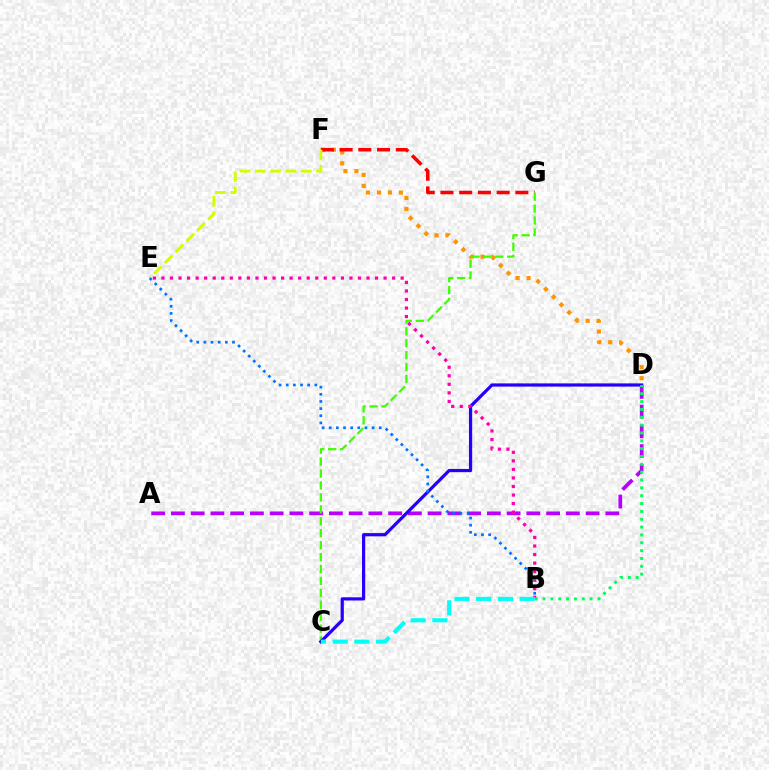{('D', 'F'): [{'color': '#ff9400', 'line_style': 'dotted', 'thickness': 2.98}], ('F', 'G'): [{'color': '#ff0000', 'line_style': 'dashed', 'thickness': 2.54}], ('A', 'D'): [{'color': '#b900ff', 'line_style': 'dashed', 'thickness': 2.68}], ('C', 'G'): [{'color': '#3dff00', 'line_style': 'dashed', 'thickness': 1.62}], ('C', 'D'): [{'color': '#2500ff', 'line_style': 'solid', 'thickness': 2.31}], ('E', 'F'): [{'color': '#d1ff00', 'line_style': 'dashed', 'thickness': 2.08}], ('B', 'E'): [{'color': '#ff00ac', 'line_style': 'dotted', 'thickness': 2.32}, {'color': '#0074ff', 'line_style': 'dotted', 'thickness': 1.94}], ('B', 'D'): [{'color': '#00ff5c', 'line_style': 'dotted', 'thickness': 2.13}], ('B', 'C'): [{'color': '#00fff6', 'line_style': 'dashed', 'thickness': 2.95}]}